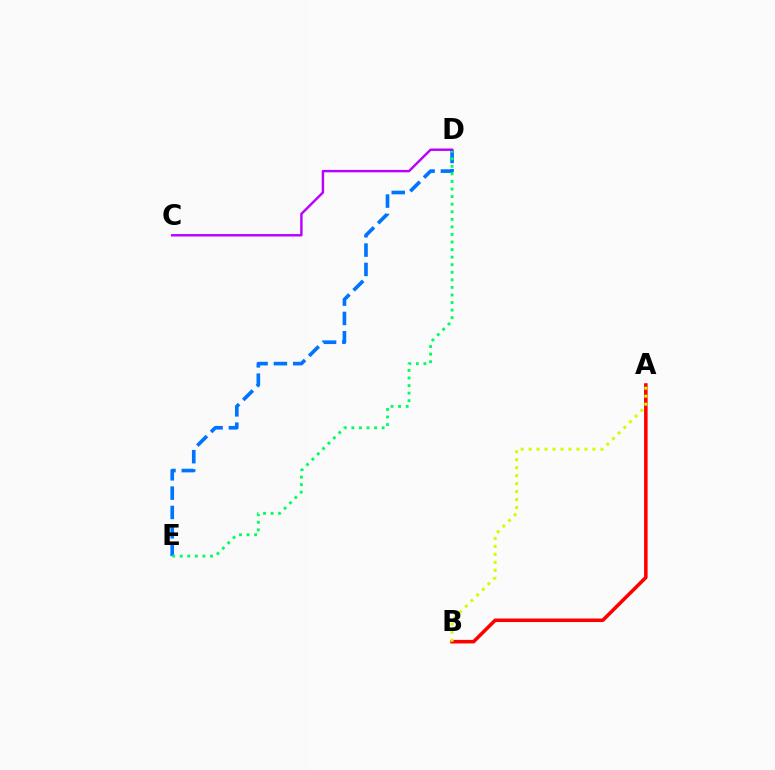{('D', 'E'): [{'color': '#0074ff', 'line_style': 'dashed', 'thickness': 2.63}, {'color': '#00ff5c', 'line_style': 'dotted', 'thickness': 2.06}], ('A', 'B'): [{'color': '#ff0000', 'line_style': 'solid', 'thickness': 2.56}, {'color': '#d1ff00', 'line_style': 'dotted', 'thickness': 2.17}], ('C', 'D'): [{'color': '#b900ff', 'line_style': 'solid', 'thickness': 1.74}]}